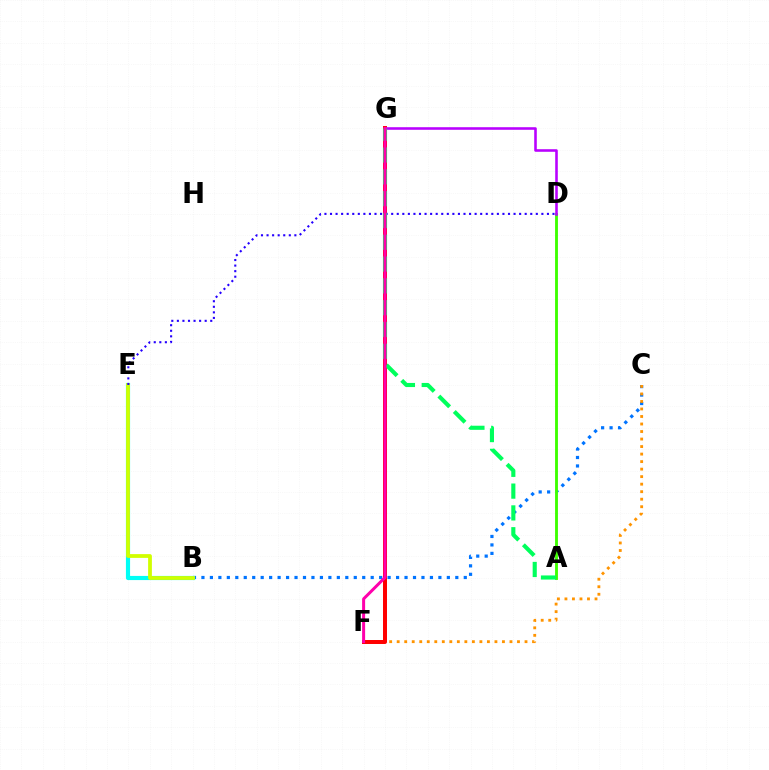{('B', 'C'): [{'color': '#0074ff', 'line_style': 'dotted', 'thickness': 2.3}], ('C', 'F'): [{'color': '#ff9400', 'line_style': 'dotted', 'thickness': 2.04}], ('B', 'E'): [{'color': '#00fff6', 'line_style': 'solid', 'thickness': 2.99}, {'color': '#d1ff00', 'line_style': 'solid', 'thickness': 2.72}], ('F', 'G'): [{'color': '#ff0000', 'line_style': 'solid', 'thickness': 2.87}, {'color': '#ff00ac', 'line_style': 'solid', 'thickness': 2.16}], ('A', 'D'): [{'color': '#3dff00', 'line_style': 'solid', 'thickness': 2.06}], ('D', 'G'): [{'color': '#b900ff', 'line_style': 'solid', 'thickness': 1.86}], ('D', 'E'): [{'color': '#2500ff', 'line_style': 'dotted', 'thickness': 1.51}], ('A', 'G'): [{'color': '#00ff5c', 'line_style': 'dashed', 'thickness': 2.96}]}